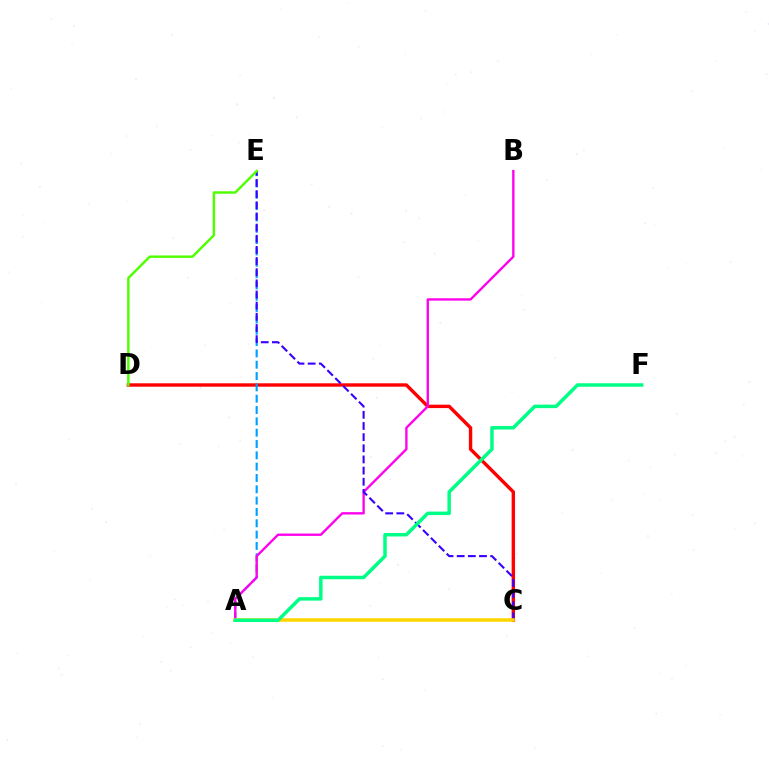{('C', 'D'): [{'color': '#ff0000', 'line_style': 'solid', 'thickness': 2.45}], ('A', 'E'): [{'color': '#009eff', 'line_style': 'dashed', 'thickness': 1.54}], ('A', 'B'): [{'color': '#ff00ed', 'line_style': 'solid', 'thickness': 1.69}], ('C', 'E'): [{'color': '#3700ff', 'line_style': 'dashed', 'thickness': 1.52}], ('D', 'E'): [{'color': '#4fff00', 'line_style': 'solid', 'thickness': 1.75}], ('A', 'C'): [{'color': '#ffd500', 'line_style': 'solid', 'thickness': 2.56}], ('A', 'F'): [{'color': '#00ff86', 'line_style': 'solid', 'thickness': 2.51}]}